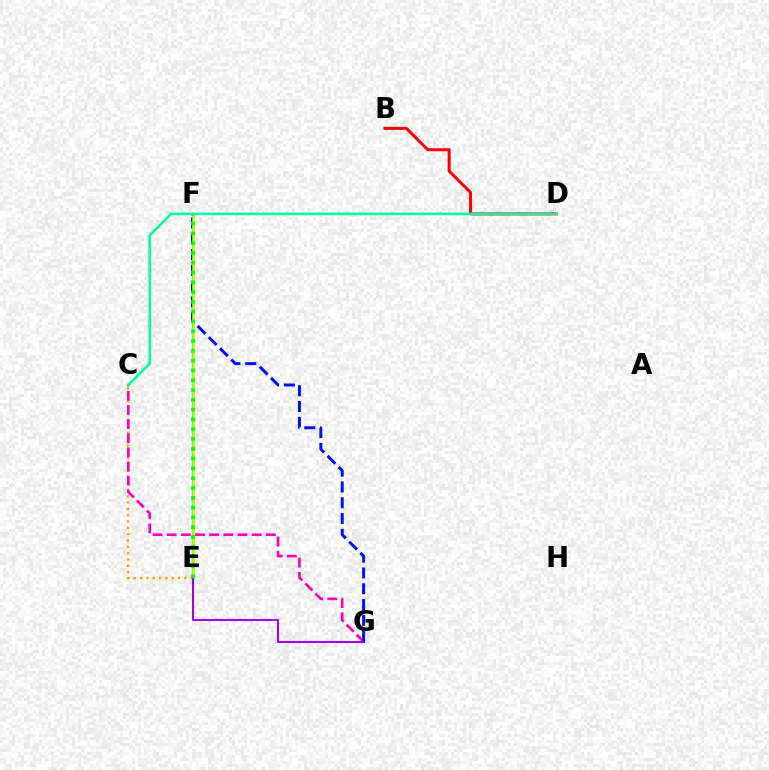{('E', 'F'): [{'color': '#00b5ff', 'line_style': 'solid', 'thickness': 1.6}, {'color': '#b3ff00', 'line_style': 'solid', 'thickness': 1.85}, {'color': '#08ff00', 'line_style': 'dotted', 'thickness': 2.66}], ('C', 'E'): [{'color': '#ffa500', 'line_style': 'dotted', 'thickness': 1.72}], ('C', 'G'): [{'color': '#ff00bd', 'line_style': 'dashed', 'thickness': 1.92}], ('F', 'G'): [{'color': '#0010ff', 'line_style': 'dashed', 'thickness': 2.15}], ('E', 'G'): [{'color': '#9b00ff', 'line_style': 'solid', 'thickness': 1.51}], ('B', 'D'): [{'color': '#ff0000', 'line_style': 'solid', 'thickness': 2.17}], ('C', 'D'): [{'color': '#00ff9d', 'line_style': 'solid', 'thickness': 1.84}]}